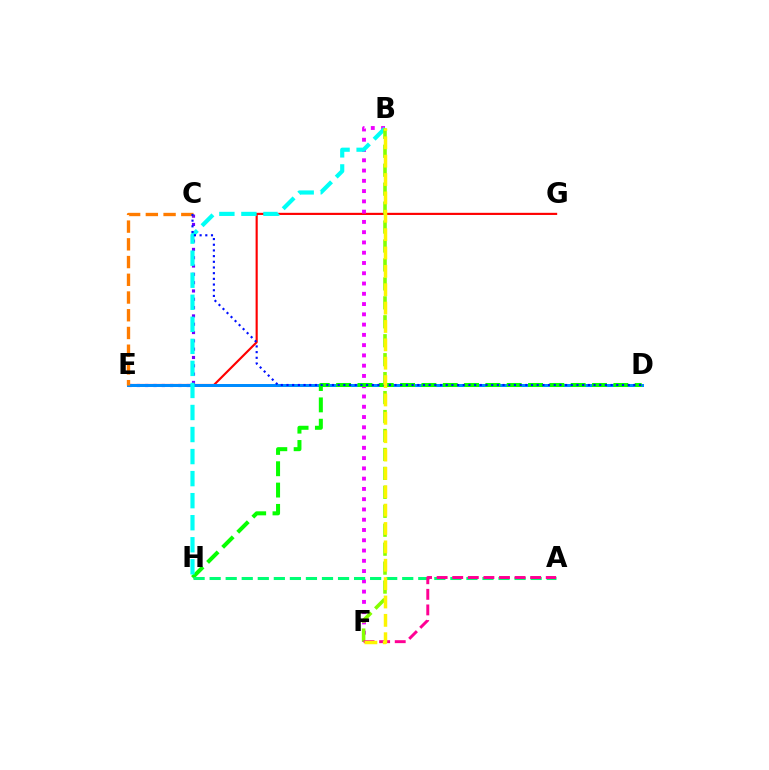{('E', 'G'): [{'color': '#ff0000', 'line_style': 'solid', 'thickness': 1.55}], ('C', 'E'): [{'color': '#7200ff', 'line_style': 'dotted', 'thickness': 2.26}, {'color': '#ff7c00', 'line_style': 'dashed', 'thickness': 2.41}], ('B', 'F'): [{'color': '#ee00ff', 'line_style': 'dotted', 'thickness': 2.79}, {'color': '#84ff00', 'line_style': 'dashed', 'thickness': 2.57}, {'color': '#fcf500', 'line_style': 'dashed', 'thickness': 2.5}], ('D', 'E'): [{'color': '#008cff', 'line_style': 'solid', 'thickness': 2.15}], ('D', 'H'): [{'color': '#08ff00', 'line_style': 'dashed', 'thickness': 2.9}], ('B', 'H'): [{'color': '#00fff6', 'line_style': 'dashed', 'thickness': 2.99}], ('C', 'D'): [{'color': '#0010ff', 'line_style': 'dotted', 'thickness': 1.54}], ('A', 'H'): [{'color': '#00ff74', 'line_style': 'dashed', 'thickness': 2.18}], ('A', 'F'): [{'color': '#ff0094', 'line_style': 'dashed', 'thickness': 2.12}]}